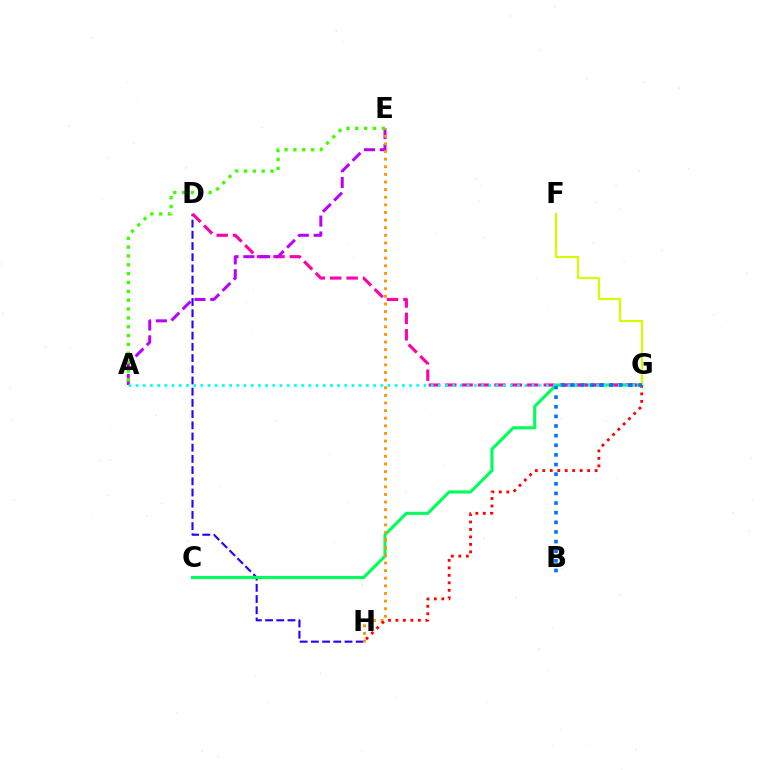{('D', 'H'): [{'color': '#2500ff', 'line_style': 'dashed', 'thickness': 1.52}], ('C', 'G'): [{'color': '#00ff5c', 'line_style': 'solid', 'thickness': 2.25}], ('D', 'G'): [{'color': '#ff00ac', 'line_style': 'dashed', 'thickness': 2.23}], ('A', 'E'): [{'color': '#b900ff', 'line_style': 'dashed', 'thickness': 2.15}, {'color': '#3dff00', 'line_style': 'dotted', 'thickness': 2.4}], ('F', 'G'): [{'color': '#d1ff00', 'line_style': 'solid', 'thickness': 1.58}], ('E', 'H'): [{'color': '#ff9400', 'line_style': 'dotted', 'thickness': 2.07}], ('G', 'H'): [{'color': '#ff0000', 'line_style': 'dotted', 'thickness': 2.03}], ('A', 'G'): [{'color': '#00fff6', 'line_style': 'dotted', 'thickness': 1.96}], ('B', 'G'): [{'color': '#0074ff', 'line_style': 'dotted', 'thickness': 2.62}]}